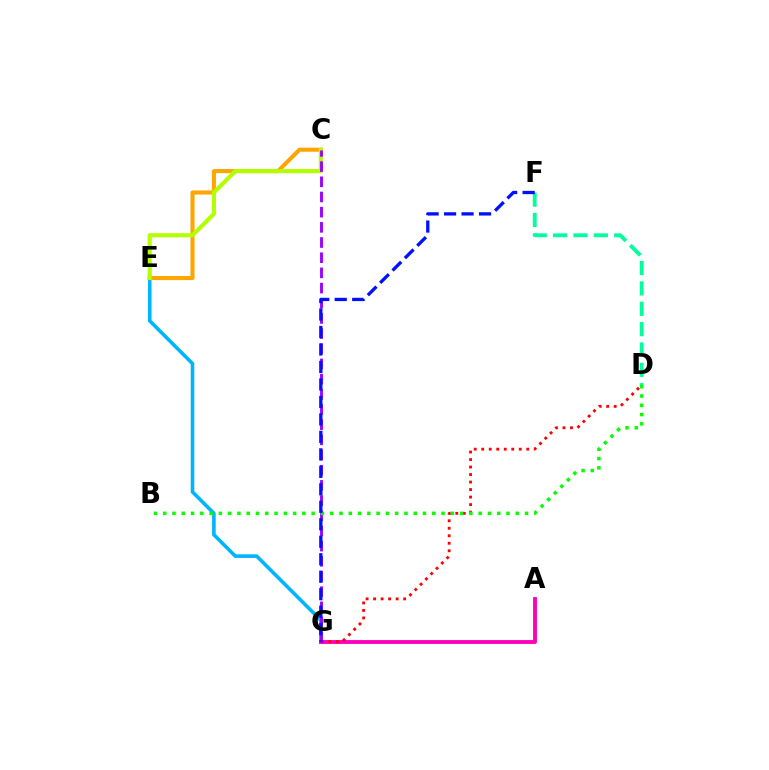{('C', 'E'): [{'color': '#ffa500', 'line_style': 'solid', 'thickness': 2.93}, {'color': '#b3ff00', 'line_style': 'solid', 'thickness': 2.97}], ('D', 'F'): [{'color': '#00ff9d', 'line_style': 'dashed', 'thickness': 2.77}], ('E', 'G'): [{'color': '#00b5ff', 'line_style': 'solid', 'thickness': 2.59}], ('A', 'G'): [{'color': '#ff00bd', 'line_style': 'solid', 'thickness': 2.78}], ('D', 'G'): [{'color': '#ff0000', 'line_style': 'dotted', 'thickness': 2.04}], ('C', 'G'): [{'color': '#9b00ff', 'line_style': 'dashed', 'thickness': 2.06}], ('B', 'D'): [{'color': '#08ff00', 'line_style': 'dotted', 'thickness': 2.52}], ('F', 'G'): [{'color': '#0010ff', 'line_style': 'dashed', 'thickness': 2.37}]}